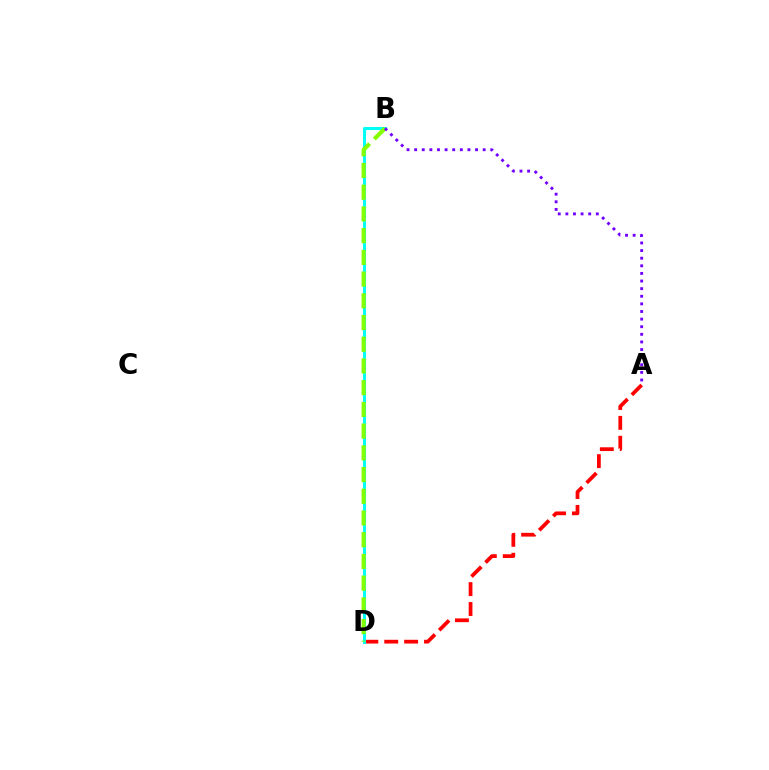{('A', 'D'): [{'color': '#ff0000', 'line_style': 'dashed', 'thickness': 2.7}], ('B', 'D'): [{'color': '#00fff6', 'line_style': 'solid', 'thickness': 2.2}, {'color': '#84ff00', 'line_style': 'dashed', 'thickness': 2.95}], ('A', 'B'): [{'color': '#7200ff', 'line_style': 'dotted', 'thickness': 2.07}]}